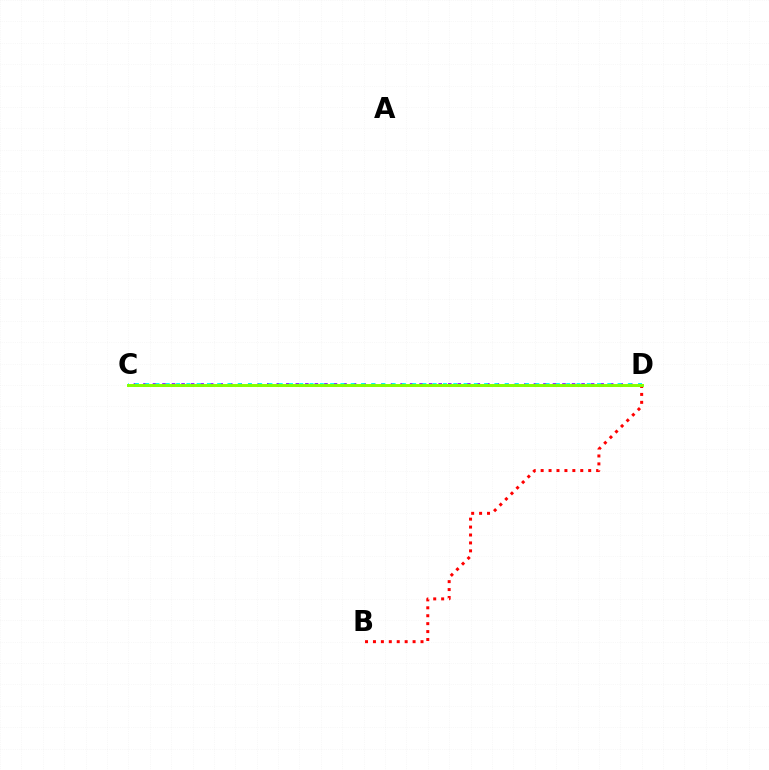{('C', 'D'): [{'color': '#7200ff', 'line_style': 'dotted', 'thickness': 2.59}, {'color': '#00fff6', 'line_style': 'dotted', 'thickness': 2.79}, {'color': '#84ff00', 'line_style': 'solid', 'thickness': 2.13}], ('B', 'D'): [{'color': '#ff0000', 'line_style': 'dotted', 'thickness': 2.15}]}